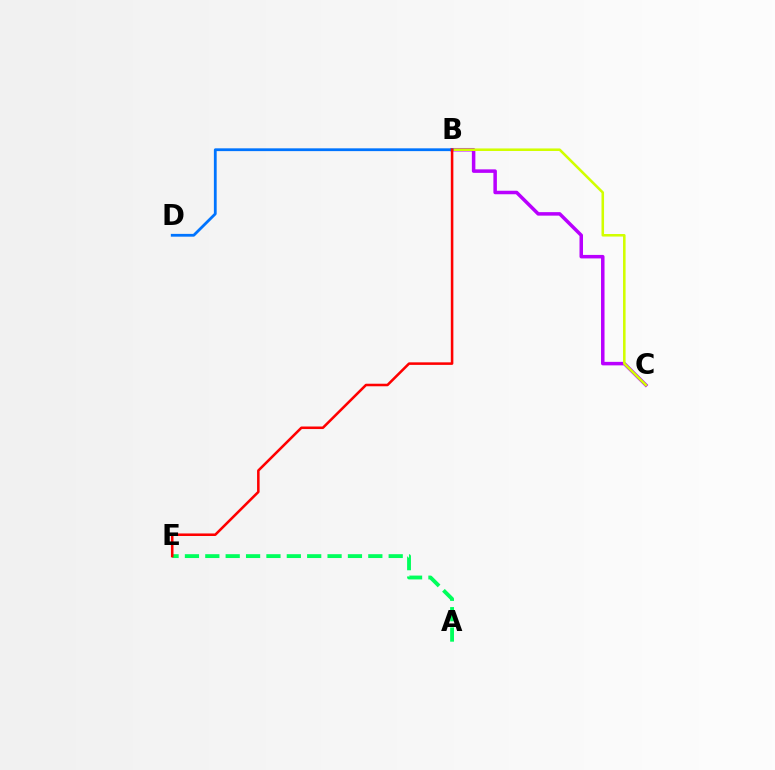{('A', 'E'): [{'color': '#00ff5c', 'line_style': 'dashed', 'thickness': 2.77}], ('B', 'C'): [{'color': '#b900ff', 'line_style': 'solid', 'thickness': 2.52}, {'color': '#d1ff00', 'line_style': 'solid', 'thickness': 1.84}], ('B', 'D'): [{'color': '#0074ff', 'line_style': 'solid', 'thickness': 2.01}], ('B', 'E'): [{'color': '#ff0000', 'line_style': 'solid', 'thickness': 1.83}]}